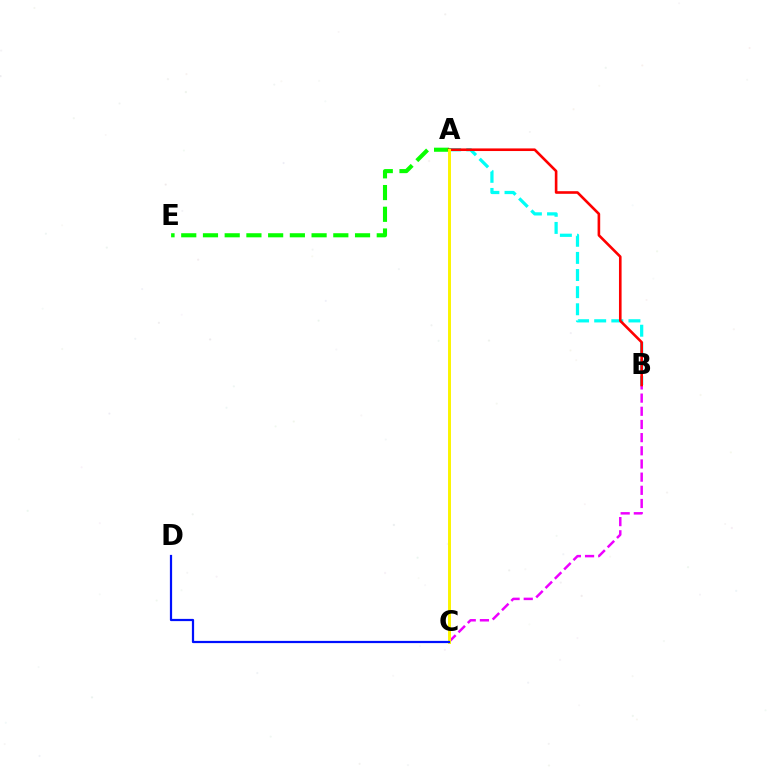{('B', 'C'): [{'color': '#ee00ff', 'line_style': 'dashed', 'thickness': 1.79}], ('A', 'B'): [{'color': '#00fff6', 'line_style': 'dashed', 'thickness': 2.33}, {'color': '#ff0000', 'line_style': 'solid', 'thickness': 1.89}], ('A', 'E'): [{'color': '#08ff00', 'line_style': 'dashed', 'thickness': 2.95}], ('A', 'C'): [{'color': '#fcf500', 'line_style': 'solid', 'thickness': 2.12}], ('C', 'D'): [{'color': '#0010ff', 'line_style': 'solid', 'thickness': 1.6}]}